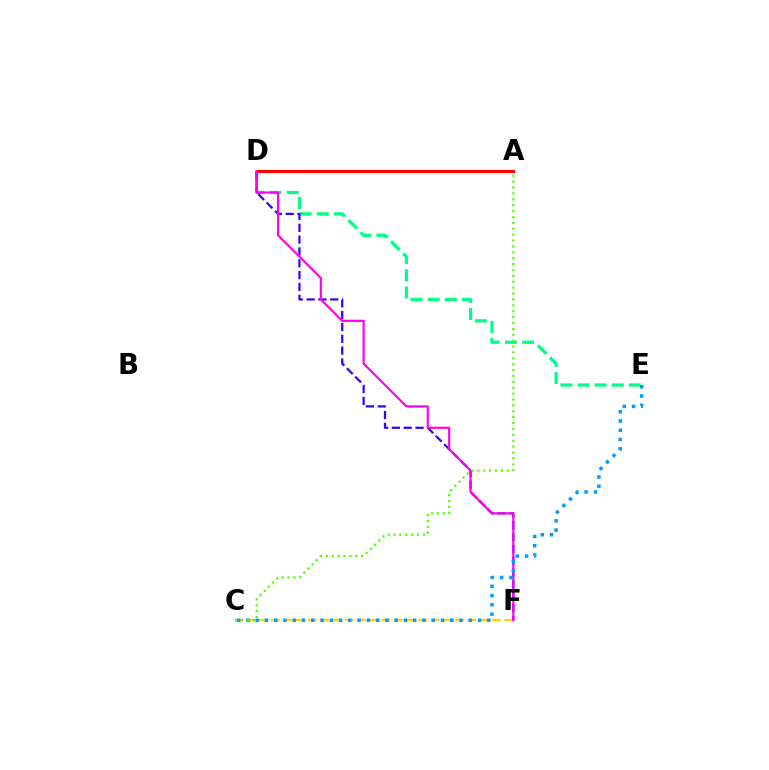{('C', 'F'): [{'color': '#ffd500', 'line_style': 'dashed', 'thickness': 1.67}], ('D', 'E'): [{'color': '#00ff86', 'line_style': 'dashed', 'thickness': 2.33}], ('A', 'D'): [{'color': '#ff0000', 'line_style': 'solid', 'thickness': 2.29}], ('D', 'F'): [{'color': '#3700ff', 'line_style': 'dashed', 'thickness': 1.61}, {'color': '#ff00ed', 'line_style': 'solid', 'thickness': 1.55}], ('C', 'E'): [{'color': '#009eff', 'line_style': 'dotted', 'thickness': 2.52}], ('A', 'C'): [{'color': '#4fff00', 'line_style': 'dotted', 'thickness': 1.6}]}